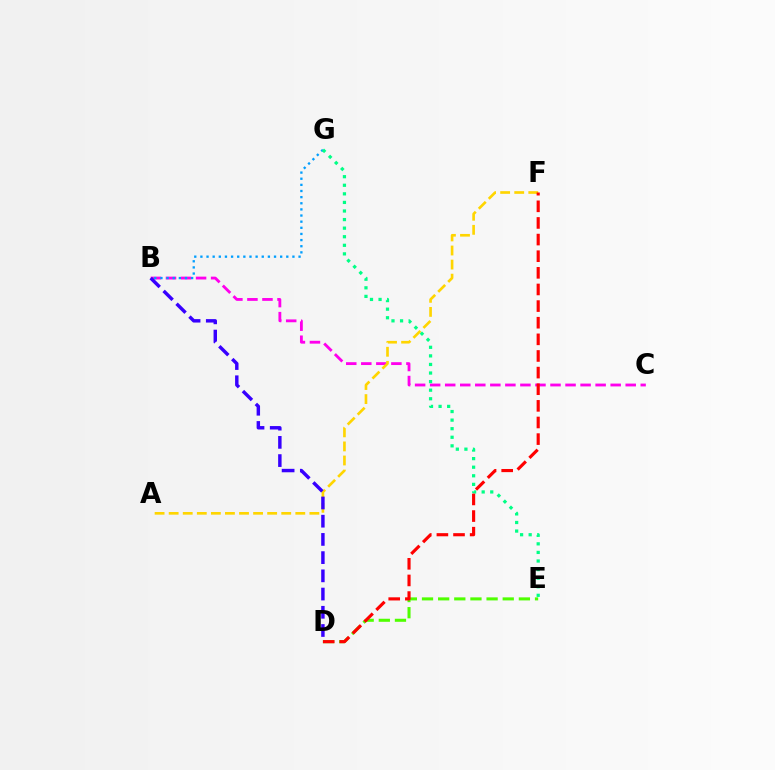{('B', 'C'): [{'color': '#ff00ed', 'line_style': 'dashed', 'thickness': 2.04}], ('A', 'F'): [{'color': '#ffd500', 'line_style': 'dashed', 'thickness': 1.91}], ('D', 'E'): [{'color': '#4fff00', 'line_style': 'dashed', 'thickness': 2.19}], ('B', 'G'): [{'color': '#009eff', 'line_style': 'dotted', 'thickness': 1.67}], ('B', 'D'): [{'color': '#3700ff', 'line_style': 'dashed', 'thickness': 2.47}], ('E', 'G'): [{'color': '#00ff86', 'line_style': 'dotted', 'thickness': 2.33}], ('D', 'F'): [{'color': '#ff0000', 'line_style': 'dashed', 'thickness': 2.26}]}